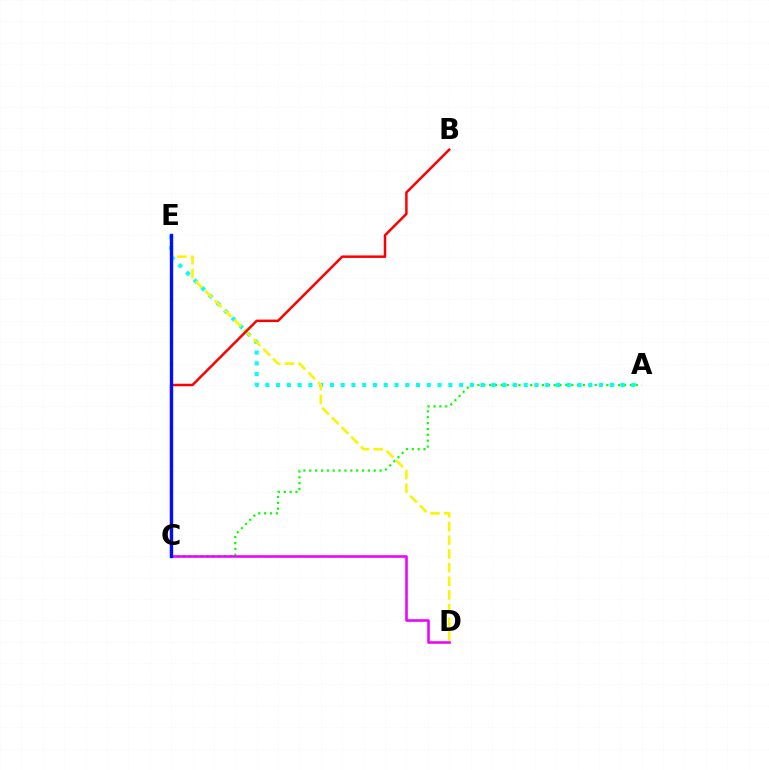{('A', 'C'): [{'color': '#08ff00', 'line_style': 'dotted', 'thickness': 1.59}], ('A', 'E'): [{'color': '#00fff6', 'line_style': 'dotted', 'thickness': 2.93}], ('D', 'E'): [{'color': '#fcf500', 'line_style': 'dashed', 'thickness': 1.86}], ('C', 'D'): [{'color': '#ee00ff', 'line_style': 'solid', 'thickness': 1.84}], ('B', 'C'): [{'color': '#ff0000', 'line_style': 'solid', 'thickness': 1.8}], ('C', 'E'): [{'color': '#0010ff', 'line_style': 'solid', 'thickness': 2.41}]}